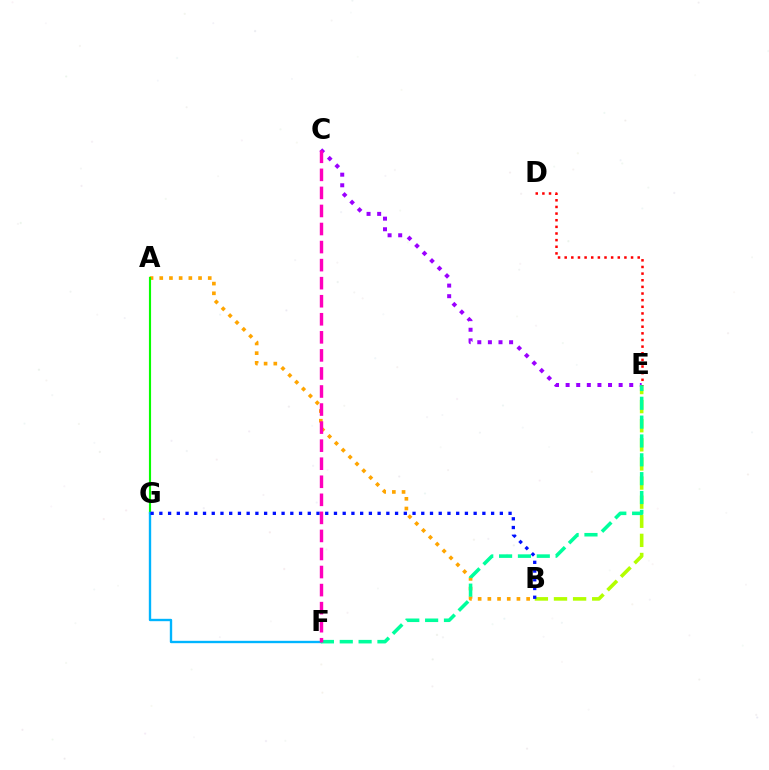{('A', 'B'): [{'color': '#ffa500', 'line_style': 'dotted', 'thickness': 2.63}], ('A', 'G'): [{'color': '#08ff00', 'line_style': 'solid', 'thickness': 1.54}], ('F', 'G'): [{'color': '#00b5ff', 'line_style': 'solid', 'thickness': 1.7}], ('B', 'E'): [{'color': '#b3ff00', 'line_style': 'dashed', 'thickness': 2.6}], ('C', 'E'): [{'color': '#9b00ff', 'line_style': 'dotted', 'thickness': 2.88}], ('B', 'G'): [{'color': '#0010ff', 'line_style': 'dotted', 'thickness': 2.37}], ('E', 'F'): [{'color': '#00ff9d', 'line_style': 'dashed', 'thickness': 2.56}], ('C', 'F'): [{'color': '#ff00bd', 'line_style': 'dashed', 'thickness': 2.45}], ('D', 'E'): [{'color': '#ff0000', 'line_style': 'dotted', 'thickness': 1.8}]}